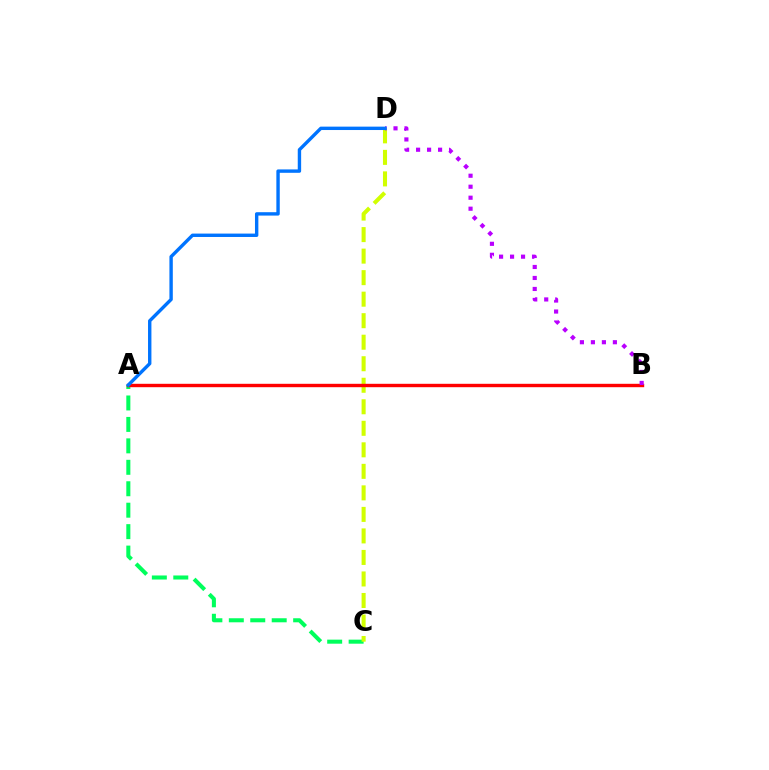{('A', 'C'): [{'color': '#00ff5c', 'line_style': 'dashed', 'thickness': 2.91}], ('C', 'D'): [{'color': '#d1ff00', 'line_style': 'dashed', 'thickness': 2.92}], ('A', 'B'): [{'color': '#ff0000', 'line_style': 'solid', 'thickness': 2.45}], ('B', 'D'): [{'color': '#b900ff', 'line_style': 'dotted', 'thickness': 2.99}], ('A', 'D'): [{'color': '#0074ff', 'line_style': 'solid', 'thickness': 2.44}]}